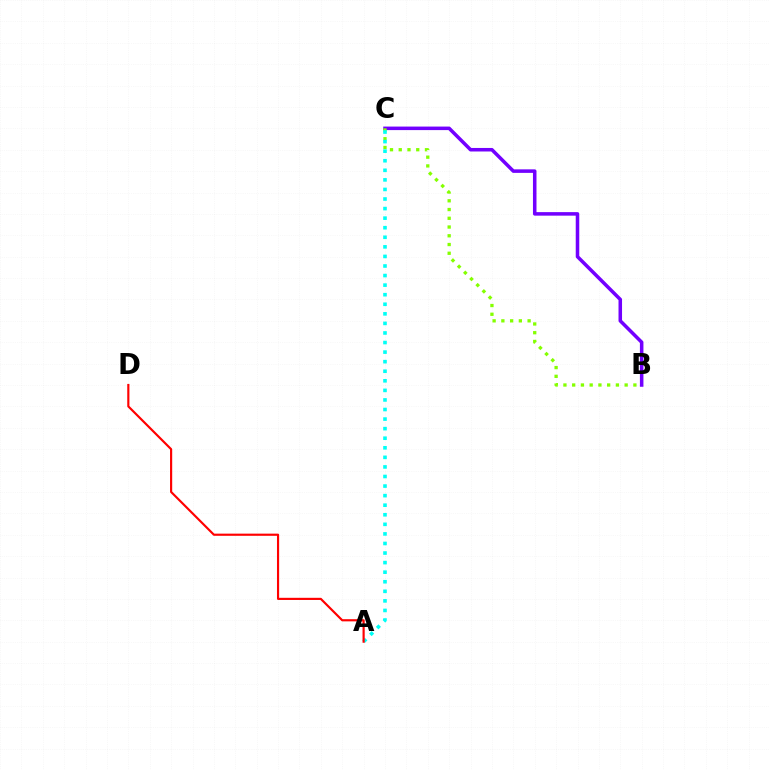{('B', 'C'): [{'color': '#7200ff', 'line_style': 'solid', 'thickness': 2.54}, {'color': '#84ff00', 'line_style': 'dotted', 'thickness': 2.38}], ('A', 'C'): [{'color': '#00fff6', 'line_style': 'dotted', 'thickness': 2.6}], ('A', 'D'): [{'color': '#ff0000', 'line_style': 'solid', 'thickness': 1.56}]}